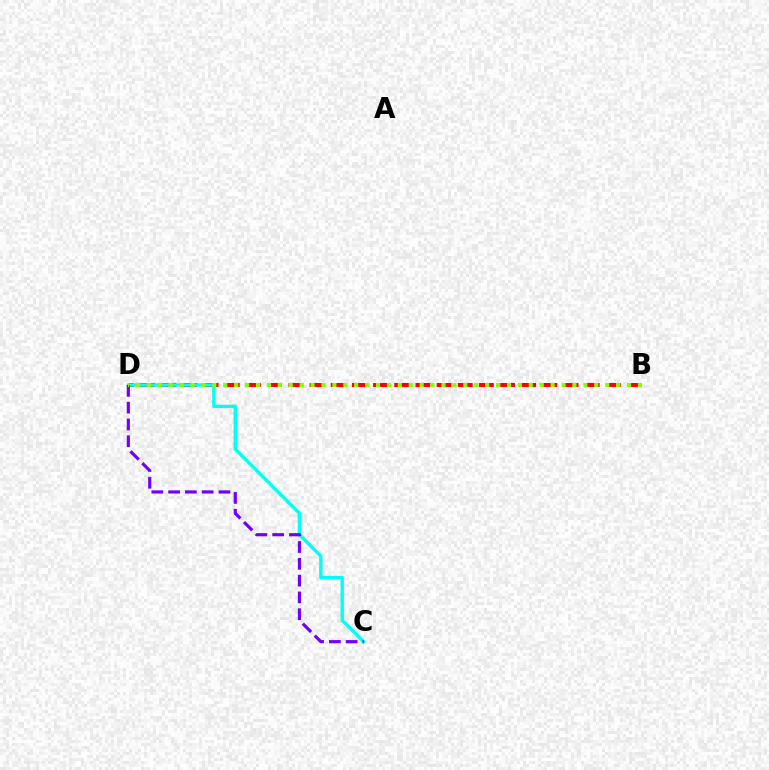{('B', 'D'): [{'color': '#ff0000', 'line_style': 'dashed', 'thickness': 2.88}, {'color': '#84ff00', 'line_style': 'dotted', 'thickness': 2.97}], ('C', 'D'): [{'color': '#00fff6', 'line_style': 'solid', 'thickness': 2.41}, {'color': '#7200ff', 'line_style': 'dashed', 'thickness': 2.28}]}